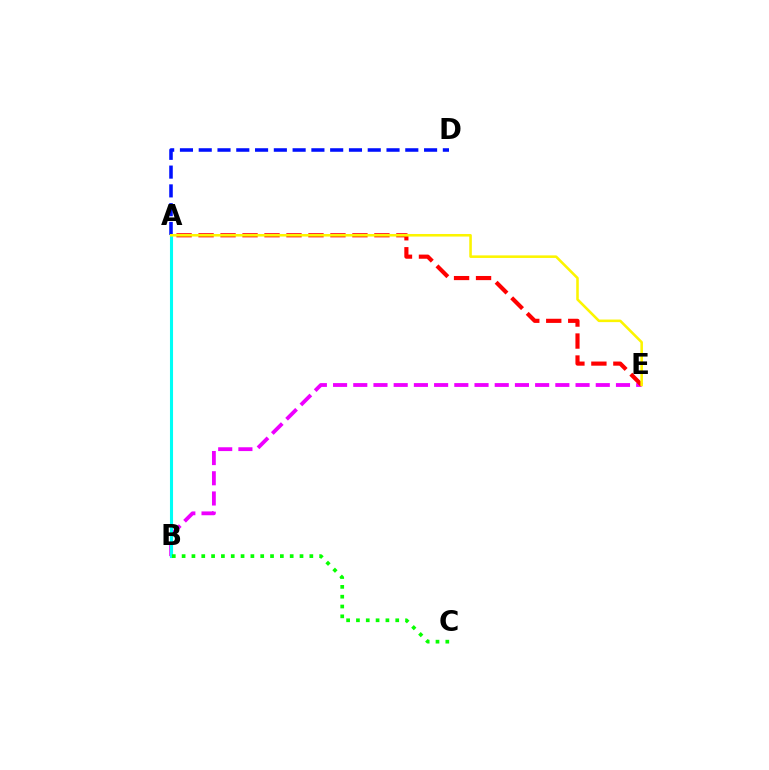{('B', 'E'): [{'color': '#ee00ff', 'line_style': 'dashed', 'thickness': 2.75}], ('A', 'B'): [{'color': '#00fff6', 'line_style': 'solid', 'thickness': 2.22}], ('A', 'D'): [{'color': '#0010ff', 'line_style': 'dashed', 'thickness': 2.55}], ('B', 'C'): [{'color': '#08ff00', 'line_style': 'dotted', 'thickness': 2.67}], ('A', 'E'): [{'color': '#ff0000', 'line_style': 'dashed', 'thickness': 2.99}, {'color': '#fcf500', 'line_style': 'solid', 'thickness': 1.85}]}